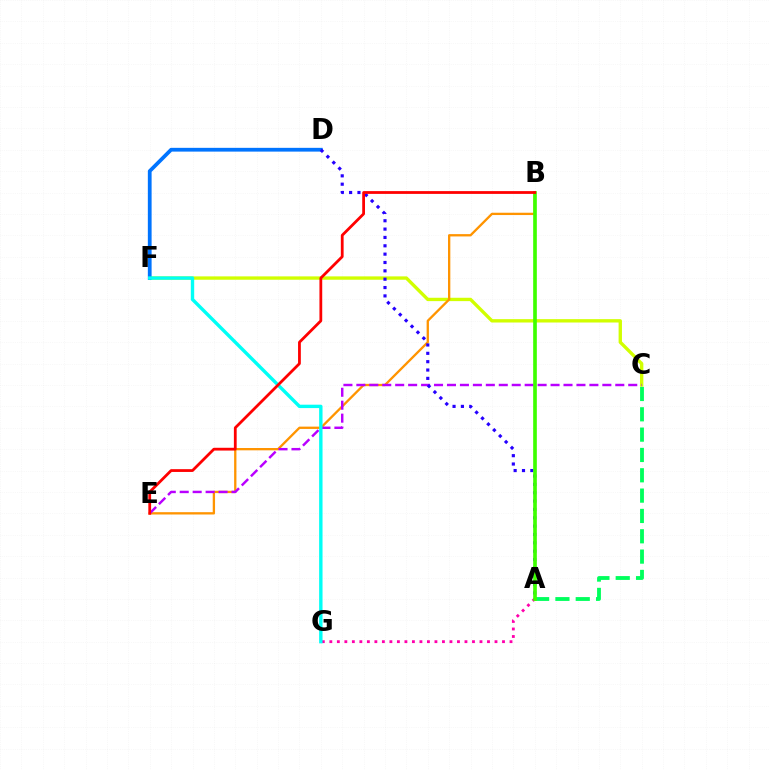{('C', 'F'): [{'color': '#d1ff00', 'line_style': 'solid', 'thickness': 2.42}], ('A', 'G'): [{'color': '#ff00ac', 'line_style': 'dotted', 'thickness': 2.04}], ('D', 'F'): [{'color': '#0074ff', 'line_style': 'solid', 'thickness': 2.71}], ('B', 'E'): [{'color': '#ff9400', 'line_style': 'solid', 'thickness': 1.67}, {'color': '#ff0000', 'line_style': 'solid', 'thickness': 2.0}], ('A', 'C'): [{'color': '#00ff5c', 'line_style': 'dashed', 'thickness': 2.76}], ('C', 'E'): [{'color': '#b900ff', 'line_style': 'dashed', 'thickness': 1.76}], ('A', 'D'): [{'color': '#2500ff', 'line_style': 'dotted', 'thickness': 2.27}], ('F', 'G'): [{'color': '#00fff6', 'line_style': 'solid', 'thickness': 2.44}], ('A', 'B'): [{'color': '#3dff00', 'line_style': 'solid', 'thickness': 2.63}]}